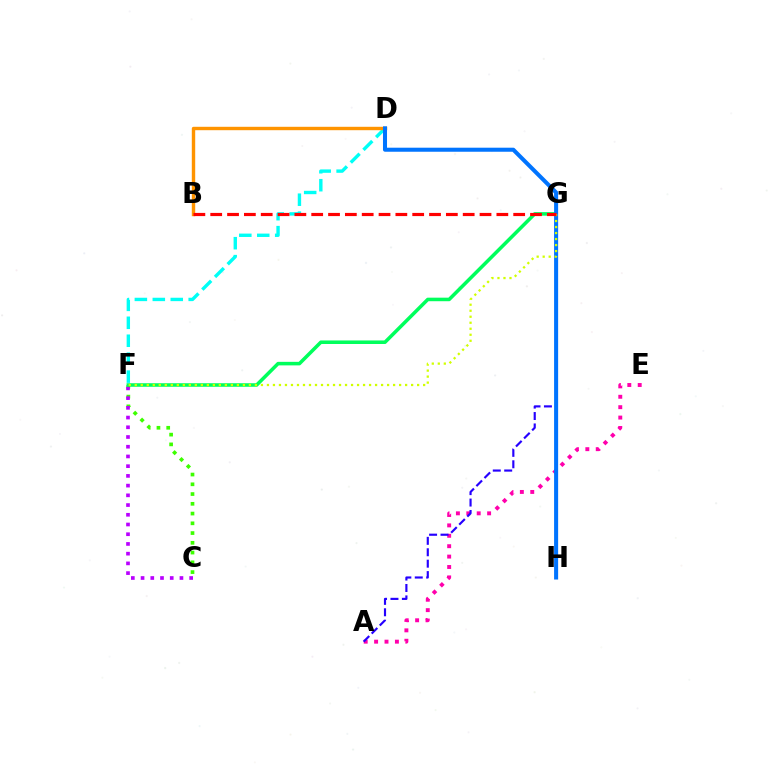{('C', 'F'): [{'color': '#3dff00', 'line_style': 'dotted', 'thickness': 2.65}, {'color': '#b900ff', 'line_style': 'dotted', 'thickness': 2.64}], ('A', 'E'): [{'color': '#ff00ac', 'line_style': 'dotted', 'thickness': 2.83}], ('F', 'G'): [{'color': '#00ff5c', 'line_style': 'solid', 'thickness': 2.55}, {'color': '#d1ff00', 'line_style': 'dotted', 'thickness': 1.63}], ('A', 'G'): [{'color': '#2500ff', 'line_style': 'dashed', 'thickness': 1.55}], ('D', 'F'): [{'color': '#00fff6', 'line_style': 'dashed', 'thickness': 2.44}], ('B', 'D'): [{'color': '#ff9400', 'line_style': 'solid', 'thickness': 2.45}], ('D', 'H'): [{'color': '#0074ff', 'line_style': 'solid', 'thickness': 2.91}], ('B', 'G'): [{'color': '#ff0000', 'line_style': 'dashed', 'thickness': 2.29}]}